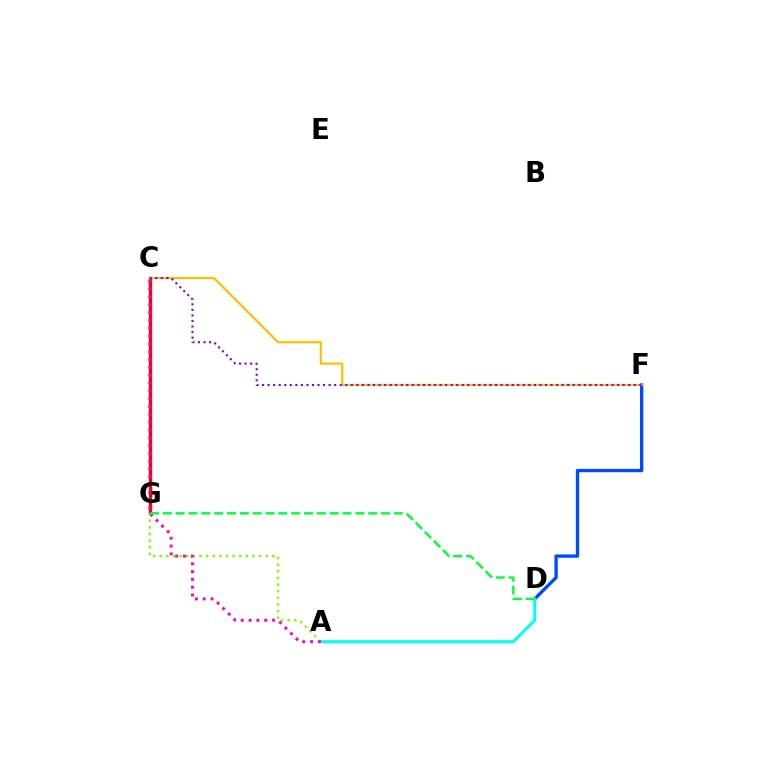{('C', 'G'): [{'color': '#ff0000', 'line_style': 'solid', 'thickness': 2.39}], ('D', 'F'): [{'color': '#004bff', 'line_style': 'solid', 'thickness': 2.4}], ('C', 'F'): [{'color': '#ffbd00', 'line_style': 'solid', 'thickness': 1.55}, {'color': '#7200ff', 'line_style': 'dotted', 'thickness': 1.51}], ('A', 'D'): [{'color': '#00fff6', 'line_style': 'solid', 'thickness': 2.17}], ('A', 'G'): [{'color': '#84ff00', 'line_style': 'dotted', 'thickness': 1.8}], ('A', 'C'): [{'color': '#ff00cf', 'line_style': 'dotted', 'thickness': 2.12}], ('D', 'G'): [{'color': '#00ff39', 'line_style': 'dashed', 'thickness': 1.74}]}